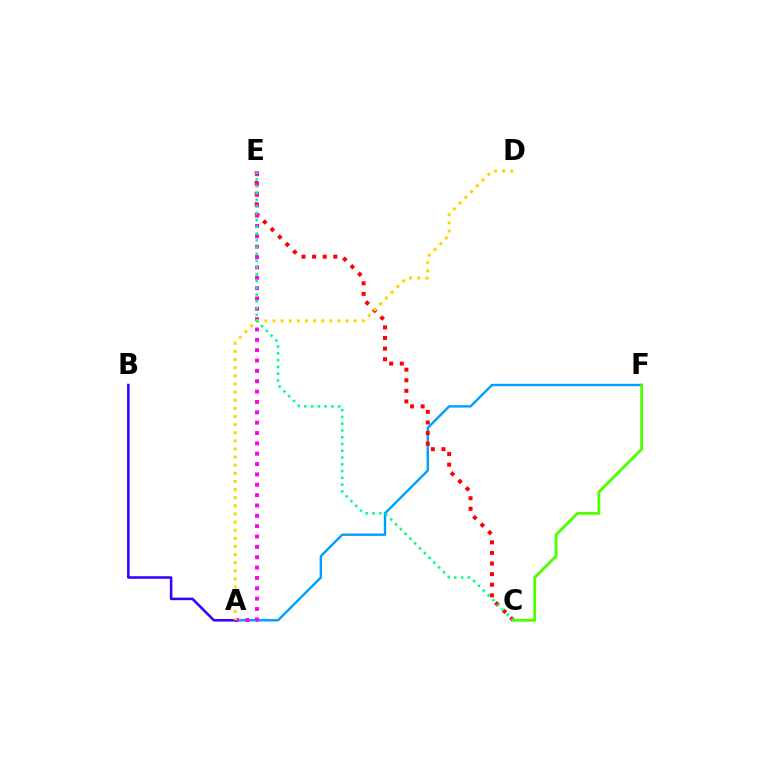{('A', 'F'): [{'color': '#009eff', 'line_style': 'solid', 'thickness': 1.72}], ('C', 'E'): [{'color': '#ff0000', 'line_style': 'dotted', 'thickness': 2.88}, {'color': '#00ff86', 'line_style': 'dotted', 'thickness': 1.84}], ('A', 'E'): [{'color': '#ff00ed', 'line_style': 'dotted', 'thickness': 2.81}], ('A', 'B'): [{'color': '#3700ff', 'line_style': 'solid', 'thickness': 1.83}], ('C', 'F'): [{'color': '#4fff00', 'line_style': 'solid', 'thickness': 2.06}], ('A', 'D'): [{'color': '#ffd500', 'line_style': 'dotted', 'thickness': 2.21}]}